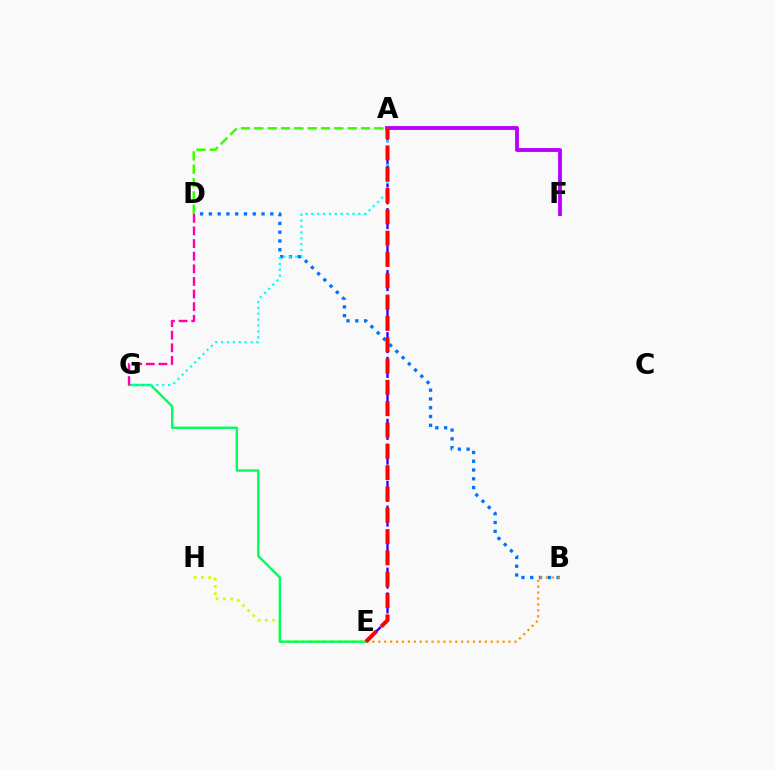{('E', 'H'): [{'color': '#d1ff00', 'line_style': 'dotted', 'thickness': 1.97}], ('A', 'E'): [{'color': '#2500ff', 'line_style': 'dashed', 'thickness': 1.68}, {'color': '#ff0000', 'line_style': 'dashed', 'thickness': 2.9}], ('B', 'D'): [{'color': '#0074ff', 'line_style': 'dotted', 'thickness': 2.39}], ('A', 'F'): [{'color': '#b900ff', 'line_style': 'solid', 'thickness': 2.77}], ('E', 'G'): [{'color': '#00ff5c', 'line_style': 'solid', 'thickness': 1.73}], ('B', 'E'): [{'color': '#ff9400', 'line_style': 'dotted', 'thickness': 1.61}], ('A', 'G'): [{'color': '#00fff6', 'line_style': 'dotted', 'thickness': 1.6}], ('A', 'D'): [{'color': '#3dff00', 'line_style': 'dashed', 'thickness': 1.81}], ('D', 'G'): [{'color': '#ff00ac', 'line_style': 'dashed', 'thickness': 1.72}]}